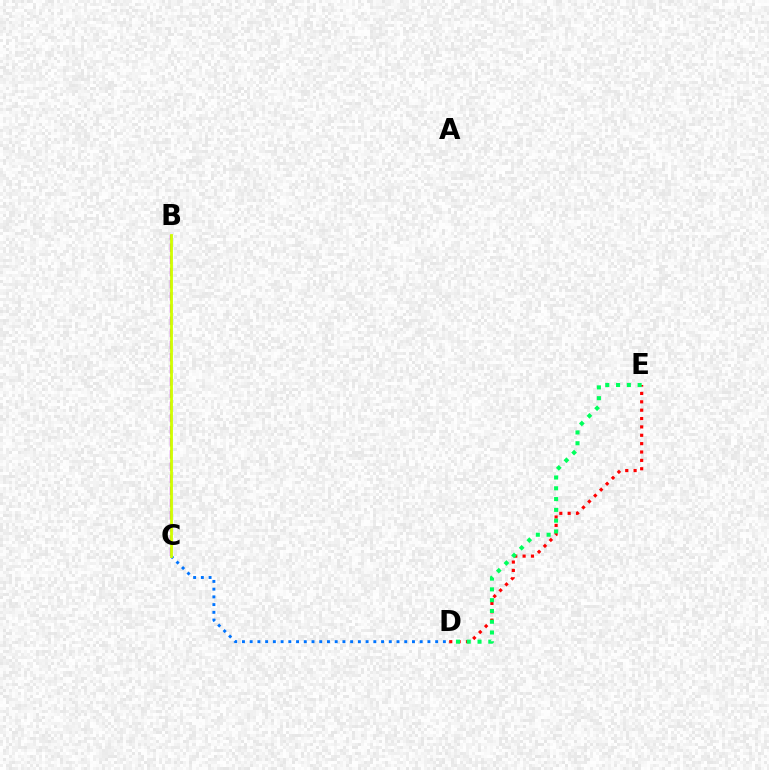{('D', 'E'): [{'color': '#ff0000', 'line_style': 'dotted', 'thickness': 2.27}, {'color': '#00ff5c', 'line_style': 'dotted', 'thickness': 2.93}], ('B', 'C'): [{'color': '#b900ff', 'line_style': 'dashed', 'thickness': 1.65}, {'color': '#d1ff00', 'line_style': 'solid', 'thickness': 2.03}], ('C', 'D'): [{'color': '#0074ff', 'line_style': 'dotted', 'thickness': 2.1}]}